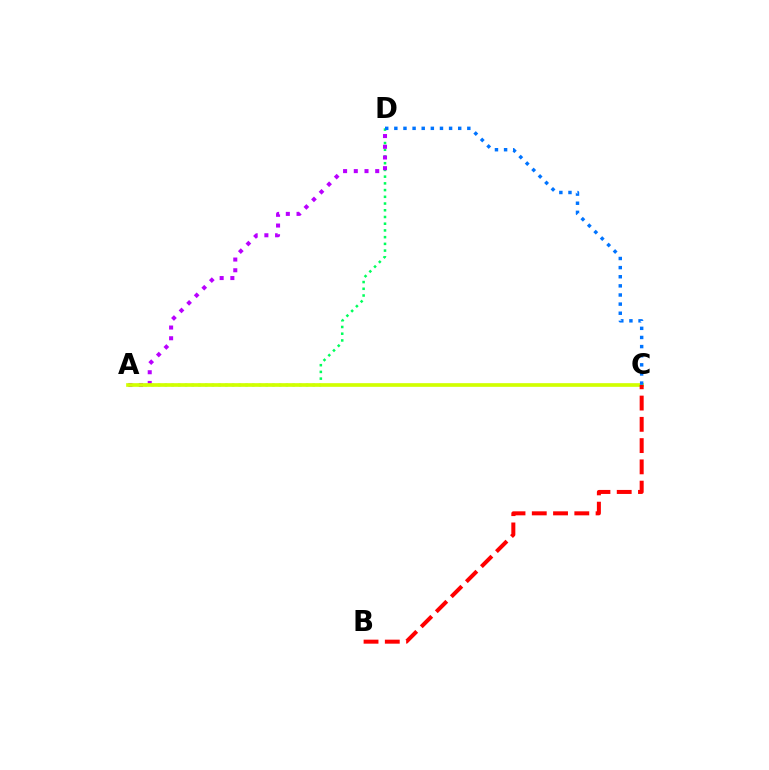{('A', 'D'): [{'color': '#00ff5c', 'line_style': 'dotted', 'thickness': 1.83}, {'color': '#b900ff', 'line_style': 'dotted', 'thickness': 2.91}], ('A', 'C'): [{'color': '#d1ff00', 'line_style': 'solid', 'thickness': 2.64}], ('C', 'D'): [{'color': '#0074ff', 'line_style': 'dotted', 'thickness': 2.48}], ('B', 'C'): [{'color': '#ff0000', 'line_style': 'dashed', 'thickness': 2.89}]}